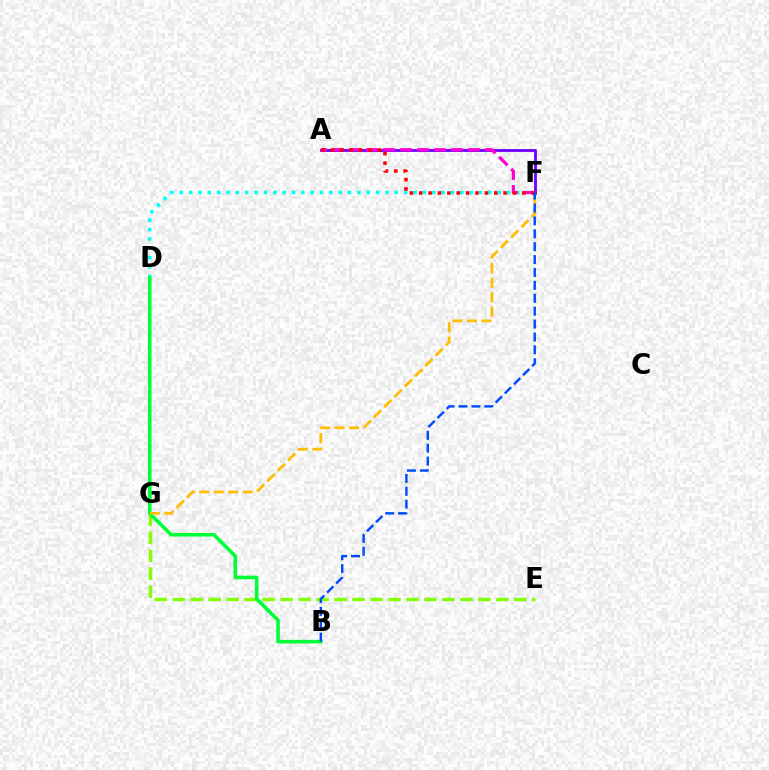{('A', 'F'): [{'color': '#7200ff', 'line_style': 'solid', 'thickness': 2.04}, {'color': '#ff00cf', 'line_style': 'dashed', 'thickness': 2.31}, {'color': '#ff0000', 'line_style': 'dotted', 'thickness': 2.55}], ('D', 'F'): [{'color': '#00fff6', 'line_style': 'dotted', 'thickness': 2.54}], ('E', 'G'): [{'color': '#84ff00', 'line_style': 'dashed', 'thickness': 2.44}], ('B', 'D'): [{'color': '#00ff39', 'line_style': 'solid', 'thickness': 2.59}], ('F', 'G'): [{'color': '#ffbd00', 'line_style': 'dashed', 'thickness': 1.98}], ('B', 'F'): [{'color': '#004bff', 'line_style': 'dashed', 'thickness': 1.75}]}